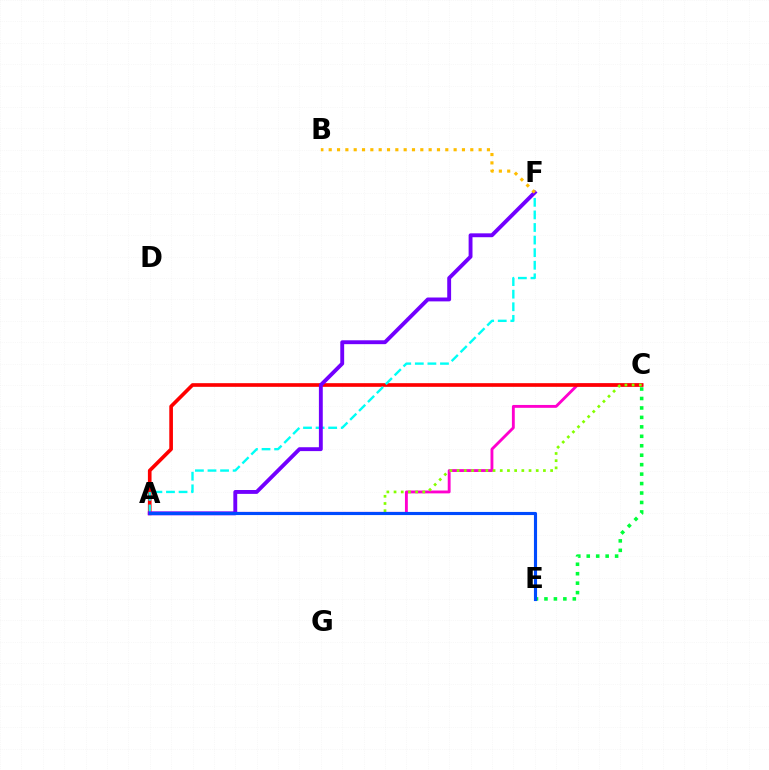{('A', 'C'): [{'color': '#ff00cf', 'line_style': 'solid', 'thickness': 2.06}, {'color': '#ff0000', 'line_style': 'solid', 'thickness': 2.63}, {'color': '#84ff00', 'line_style': 'dotted', 'thickness': 1.95}], ('A', 'F'): [{'color': '#00fff6', 'line_style': 'dashed', 'thickness': 1.71}, {'color': '#7200ff', 'line_style': 'solid', 'thickness': 2.79}], ('C', 'E'): [{'color': '#00ff39', 'line_style': 'dotted', 'thickness': 2.57}], ('A', 'E'): [{'color': '#004bff', 'line_style': 'solid', 'thickness': 2.25}], ('B', 'F'): [{'color': '#ffbd00', 'line_style': 'dotted', 'thickness': 2.26}]}